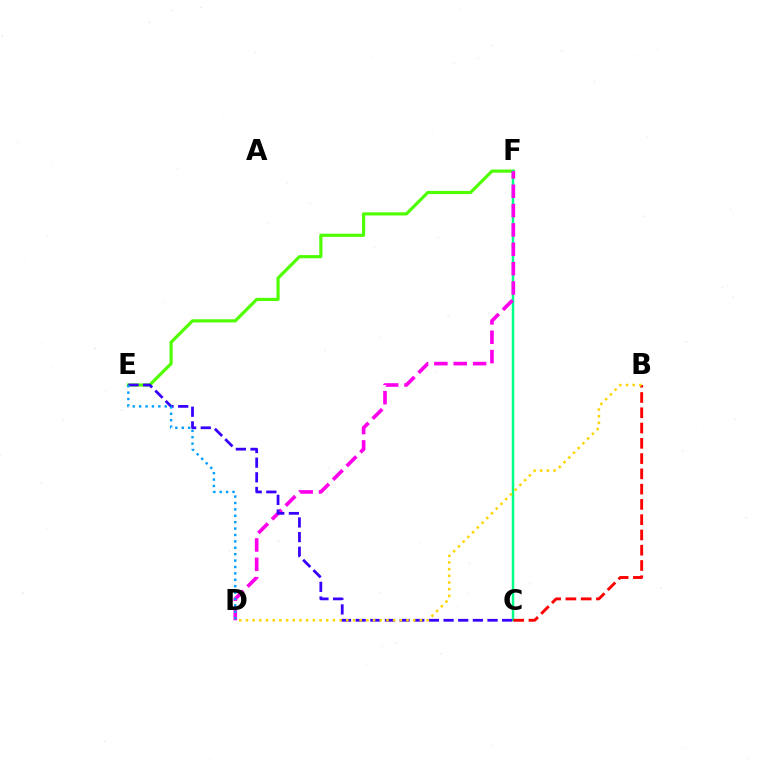{('E', 'F'): [{'color': '#4fff00', 'line_style': 'solid', 'thickness': 2.28}], ('C', 'F'): [{'color': '#00ff86', 'line_style': 'solid', 'thickness': 1.8}], ('D', 'F'): [{'color': '#ff00ed', 'line_style': 'dashed', 'thickness': 2.63}], ('C', 'E'): [{'color': '#3700ff', 'line_style': 'dashed', 'thickness': 1.99}], ('B', 'C'): [{'color': '#ff0000', 'line_style': 'dashed', 'thickness': 2.07}], ('B', 'D'): [{'color': '#ffd500', 'line_style': 'dotted', 'thickness': 1.82}], ('D', 'E'): [{'color': '#009eff', 'line_style': 'dotted', 'thickness': 1.74}]}